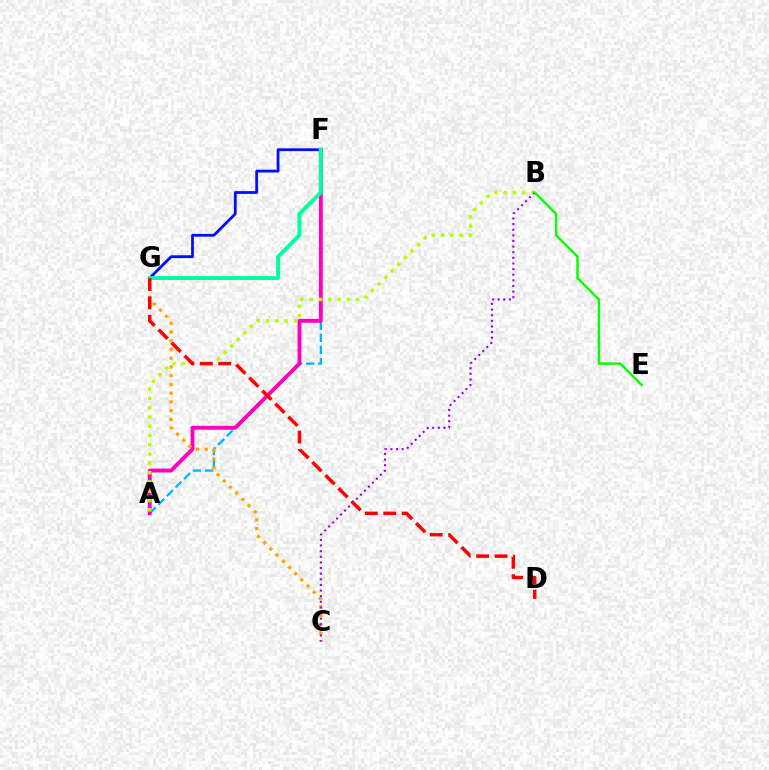{('A', 'F'): [{'color': '#00b5ff', 'line_style': 'dashed', 'thickness': 1.65}, {'color': '#ff00bd', 'line_style': 'solid', 'thickness': 2.8}], ('A', 'B'): [{'color': '#b3ff00', 'line_style': 'dotted', 'thickness': 2.52}], ('C', 'G'): [{'color': '#ffa500', 'line_style': 'dotted', 'thickness': 2.37}], ('F', 'G'): [{'color': '#0010ff', 'line_style': 'solid', 'thickness': 2.02}, {'color': '#00ff9d', 'line_style': 'solid', 'thickness': 2.82}], ('D', 'G'): [{'color': '#ff0000', 'line_style': 'dashed', 'thickness': 2.5}], ('B', 'C'): [{'color': '#9b00ff', 'line_style': 'dotted', 'thickness': 1.53}], ('B', 'E'): [{'color': '#08ff00', 'line_style': 'solid', 'thickness': 1.74}]}